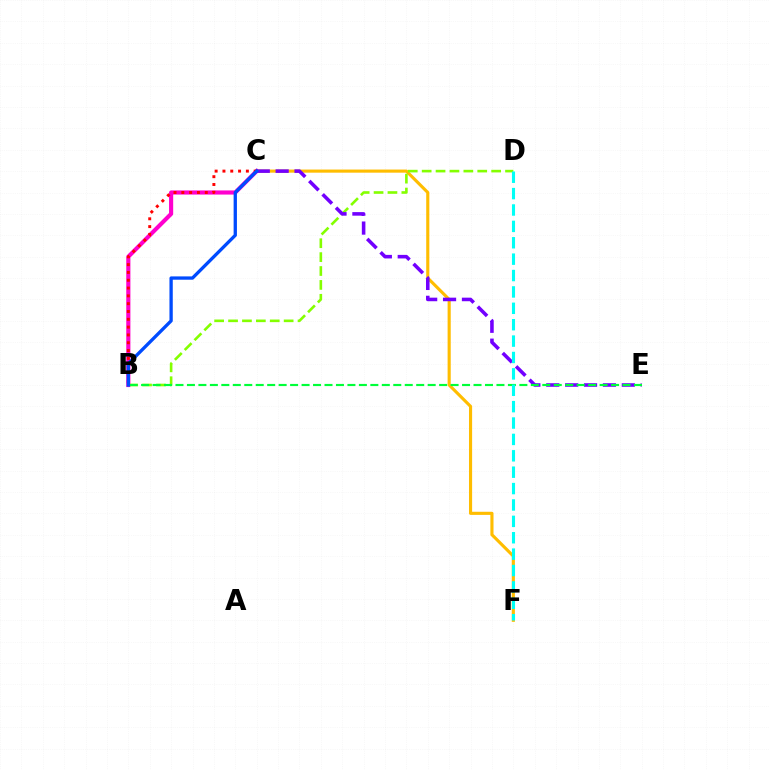{('C', 'F'): [{'color': '#ffbd00', 'line_style': 'solid', 'thickness': 2.25}], ('B', 'D'): [{'color': '#84ff00', 'line_style': 'dashed', 'thickness': 1.89}], ('B', 'C'): [{'color': '#ff00cf', 'line_style': 'solid', 'thickness': 2.98}, {'color': '#ff0000', 'line_style': 'dotted', 'thickness': 2.12}, {'color': '#004bff', 'line_style': 'solid', 'thickness': 2.38}], ('C', 'E'): [{'color': '#7200ff', 'line_style': 'dashed', 'thickness': 2.57}], ('B', 'E'): [{'color': '#00ff39', 'line_style': 'dashed', 'thickness': 1.56}], ('D', 'F'): [{'color': '#00fff6', 'line_style': 'dashed', 'thickness': 2.23}]}